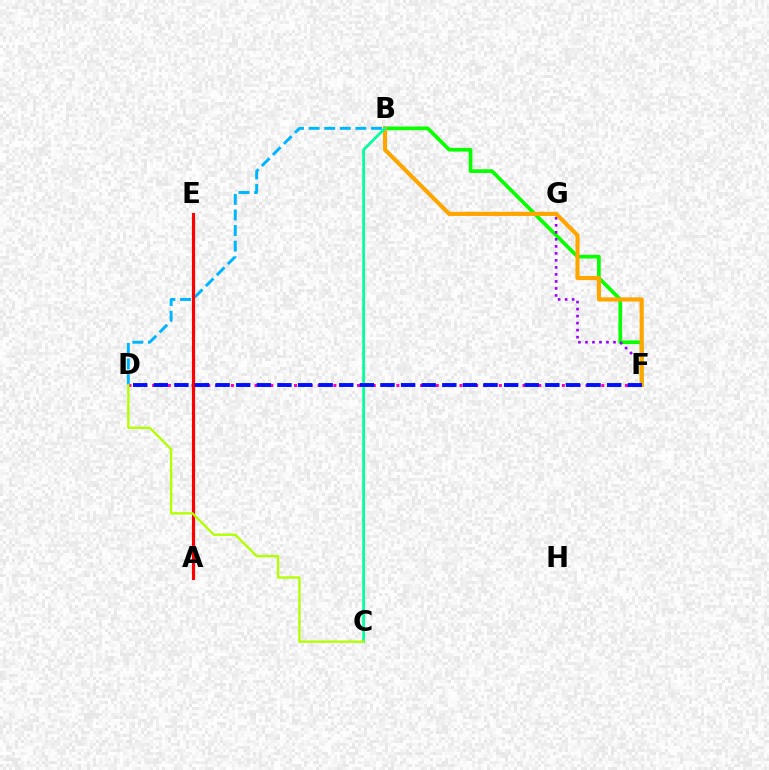{('B', 'F'): [{'color': '#08ff00', 'line_style': 'solid', 'thickness': 2.65}, {'color': '#ffa500', 'line_style': 'solid', 'thickness': 2.97}], ('B', 'D'): [{'color': '#00b5ff', 'line_style': 'dashed', 'thickness': 2.12}], ('D', 'F'): [{'color': '#ff00bd', 'line_style': 'dotted', 'thickness': 2.14}, {'color': '#0010ff', 'line_style': 'dashed', 'thickness': 2.8}], ('F', 'G'): [{'color': '#9b00ff', 'line_style': 'dotted', 'thickness': 1.91}], ('B', 'C'): [{'color': '#00ff9d', 'line_style': 'solid', 'thickness': 1.96}], ('A', 'E'): [{'color': '#ff0000', 'line_style': 'solid', 'thickness': 2.27}], ('C', 'D'): [{'color': '#b3ff00', 'line_style': 'solid', 'thickness': 1.68}]}